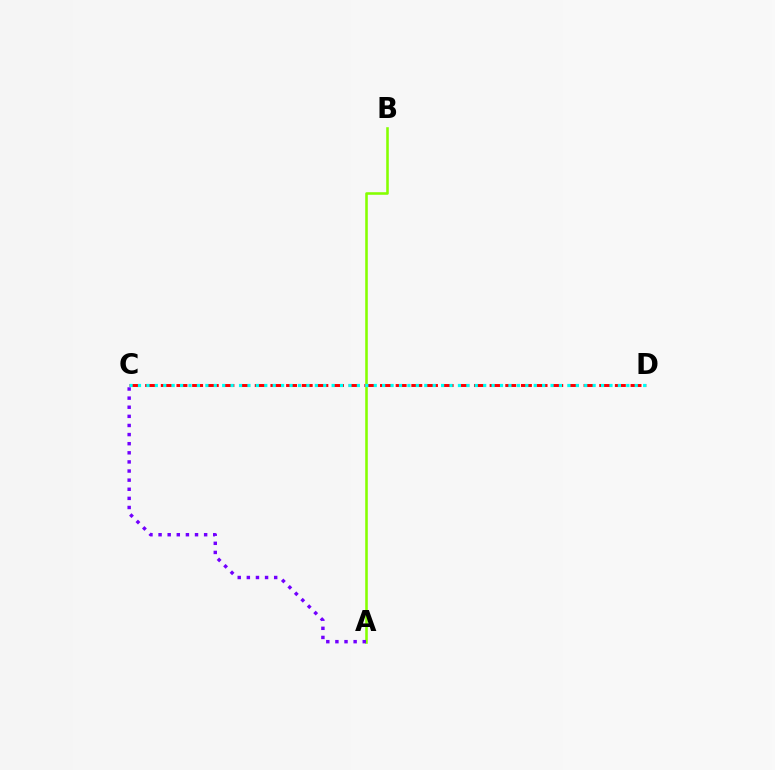{('C', 'D'): [{'color': '#ff0000', 'line_style': 'dashed', 'thickness': 2.13}, {'color': '#00fff6', 'line_style': 'dotted', 'thickness': 2.29}], ('A', 'B'): [{'color': '#84ff00', 'line_style': 'solid', 'thickness': 1.85}], ('A', 'C'): [{'color': '#7200ff', 'line_style': 'dotted', 'thickness': 2.48}]}